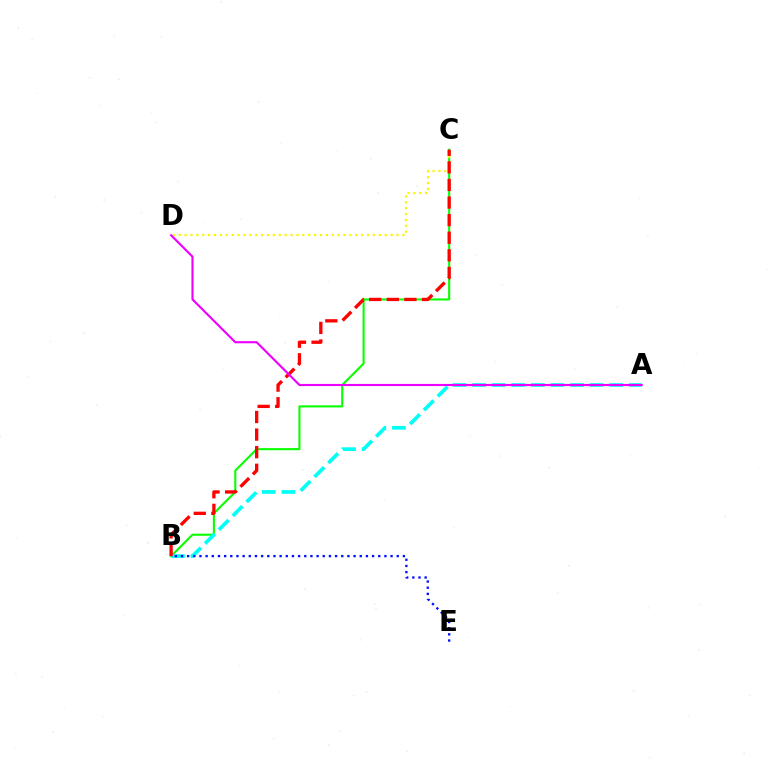{('B', 'C'): [{'color': '#08ff00', 'line_style': 'solid', 'thickness': 1.5}, {'color': '#ff0000', 'line_style': 'dashed', 'thickness': 2.39}], ('A', 'B'): [{'color': '#00fff6', 'line_style': 'dashed', 'thickness': 2.66}], ('C', 'D'): [{'color': '#fcf500', 'line_style': 'dotted', 'thickness': 1.6}], ('B', 'E'): [{'color': '#0010ff', 'line_style': 'dotted', 'thickness': 1.67}], ('A', 'D'): [{'color': '#ee00ff', 'line_style': 'solid', 'thickness': 1.54}]}